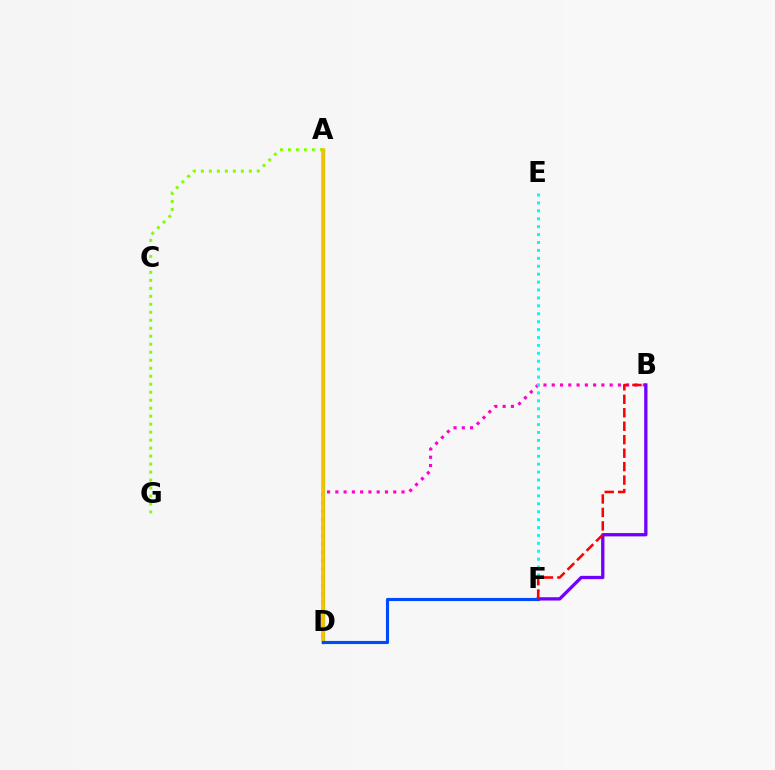{('B', 'D'): [{'color': '#ff00cf', 'line_style': 'dotted', 'thickness': 2.25}], ('E', 'F'): [{'color': '#00fff6', 'line_style': 'dotted', 'thickness': 2.15}], ('A', 'G'): [{'color': '#84ff00', 'line_style': 'dotted', 'thickness': 2.17}], ('A', 'D'): [{'color': '#00ff39', 'line_style': 'solid', 'thickness': 2.39}, {'color': '#ffbd00', 'line_style': 'solid', 'thickness': 2.63}], ('B', 'F'): [{'color': '#7200ff', 'line_style': 'solid', 'thickness': 2.38}, {'color': '#ff0000', 'line_style': 'dashed', 'thickness': 1.83}], ('D', 'F'): [{'color': '#004bff', 'line_style': 'solid', 'thickness': 2.25}]}